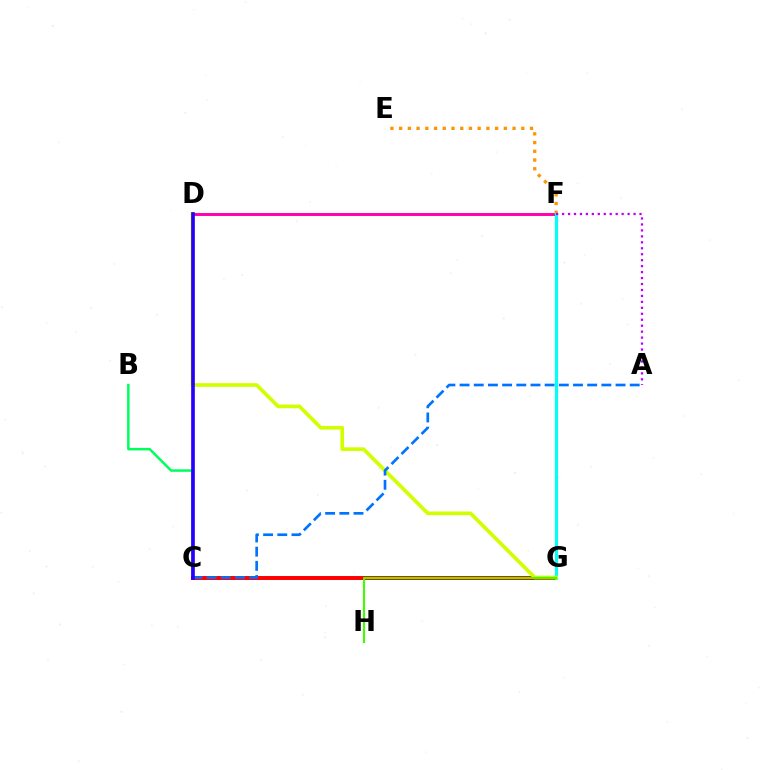{('D', 'F'): [{'color': '#ff00ac', 'line_style': 'solid', 'thickness': 2.11}], ('B', 'C'): [{'color': '#00ff5c', 'line_style': 'solid', 'thickness': 1.8}], ('E', 'F'): [{'color': '#ff9400', 'line_style': 'dotted', 'thickness': 2.37}], ('C', 'G'): [{'color': '#ff0000', 'line_style': 'solid', 'thickness': 2.85}], ('F', 'G'): [{'color': '#00fff6', 'line_style': 'solid', 'thickness': 2.27}], ('D', 'G'): [{'color': '#d1ff00', 'line_style': 'solid', 'thickness': 2.64}], ('A', 'F'): [{'color': '#b900ff', 'line_style': 'dotted', 'thickness': 1.62}], ('A', 'C'): [{'color': '#0074ff', 'line_style': 'dashed', 'thickness': 1.93}], ('C', 'D'): [{'color': '#2500ff', 'line_style': 'solid', 'thickness': 2.64}], ('G', 'H'): [{'color': '#3dff00', 'line_style': 'solid', 'thickness': 1.52}]}